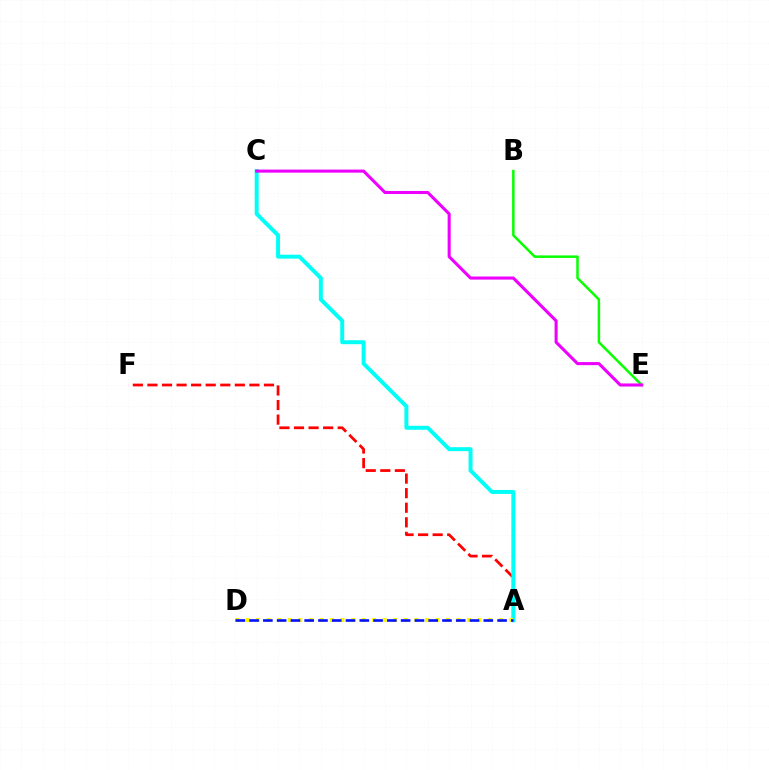{('A', 'F'): [{'color': '#ff0000', 'line_style': 'dashed', 'thickness': 1.98}], ('A', 'C'): [{'color': '#00fff6', 'line_style': 'solid', 'thickness': 2.85}], ('A', 'D'): [{'color': '#fcf500', 'line_style': 'dotted', 'thickness': 2.87}, {'color': '#0010ff', 'line_style': 'dashed', 'thickness': 1.87}], ('B', 'E'): [{'color': '#08ff00', 'line_style': 'solid', 'thickness': 1.79}], ('C', 'E'): [{'color': '#ee00ff', 'line_style': 'solid', 'thickness': 2.21}]}